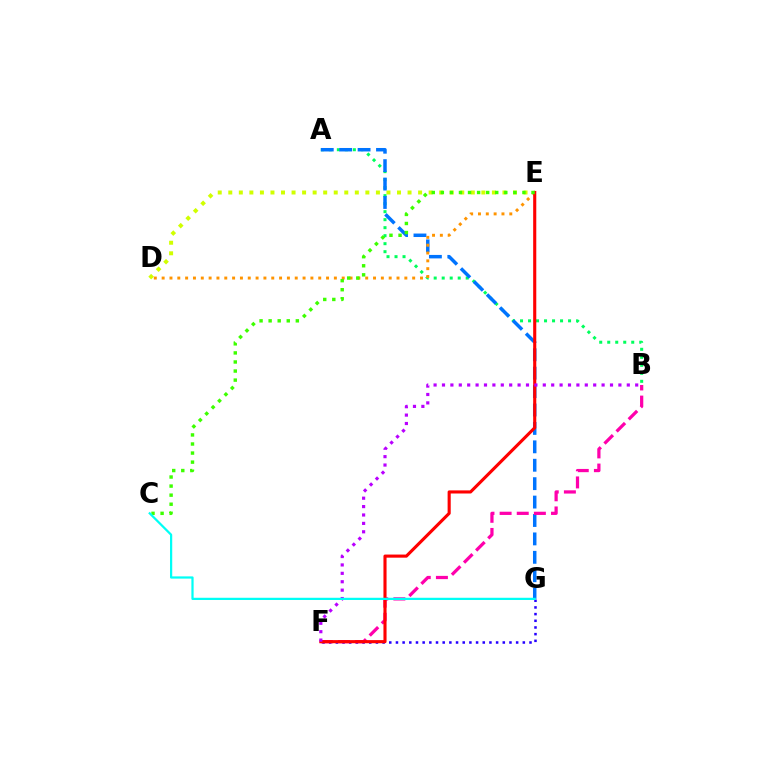{('F', 'G'): [{'color': '#2500ff', 'line_style': 'dotted', 'thickness': 1.81}], ('A', 'B'): [{'color': '#00ff5c', 'line_style': 'dotted', 'thickness': 2.17}], ('D', 'E'): [{'color': '#d1ff00', 'line_style': 'dotted', 'thickness': 2.87}, {'color': '#ff9400', 'line_style': 'dotted', 'thickness': 2.13}], ('A', 'G'): [{'color': '#0074ff', 'line_style': 'dashed', 'thickness': 2.5}], ('B', 'F'): [{'color': '#ff00ac', 'line_style': 'dashed', 'thickness': 2.33}, {'color': '#b900ff', 'line_style': 'dotted', 'thickness': 2.28}], ('E', 'F'): [{'color': '#ff0000', 'line_style': 'solid', 'thickness': 2.24}], ('C', 'E'): [{'color': '#3dff00', 'line_style': 'dotted', 'thickness': 2.46}], ('C', 'G'): [{'color': '#00fff6', 'line_style': 'solid', 'thickness': 1.61}]}